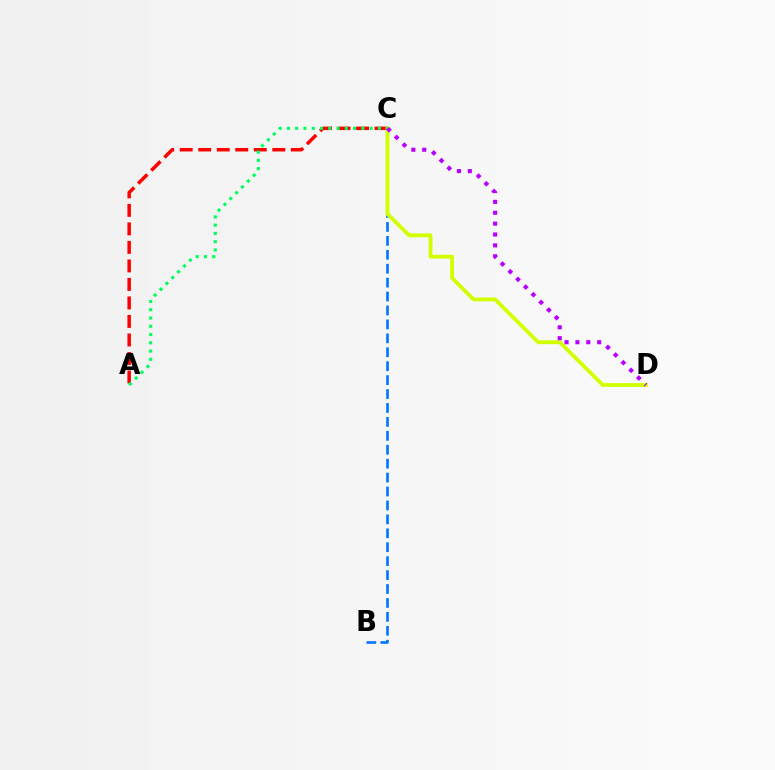{('B', 'C'): [{'color': '#0074ff', 'line_style': 'dashed', 'thickness': 1.89}], ('A', 'C'): [{'color': '#ff0000', 'line_style': 'dashed', 'thickness': 2.51}, {'color': '#00ff5c', 'line_style': 'dotted', 'thickness': 2.25}], ('C', 'D'): [{'color': '#d1ff00', 'line_style': 'solid', 'thickness': 2.75}, {'color': '#b900ff', 'line_style': 'dotted', 'thickness': 2.96}]}